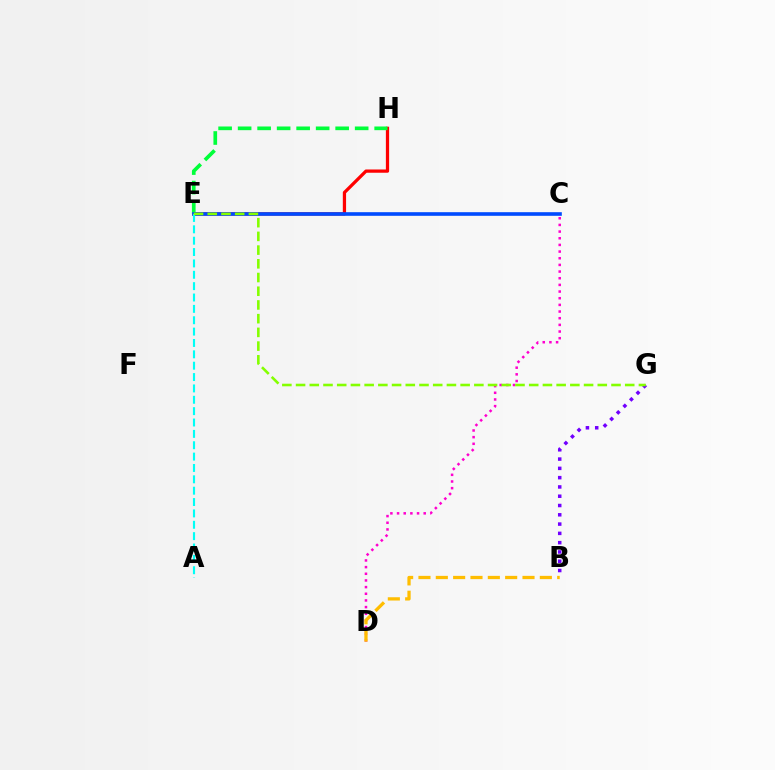{('E', 'H'): [{'color': '#ff0000', 'line_style': 'solid', 'thickness': 2.34}, {'color': '#00ff39', 'line_style': 'dashed', 'thickness': 2.65}], ('C', 'E'): [{'color': '#004bff', 'line_style': 'solid', 'thickness': 2.61}], ('C', 'D'): [{'color': '#ff00cf', 'line_style': 'dotted', 'thickness': 1.81}], ('A', 'E'): [{'color': '#00fff6', 'line_style': 'dashed', 'thickness': 1.54}], ('B', 'D'): [{'color': '#ffbd00', 'line_style': 'dashed', 'thickness': 2.36}], ('B', 'G'): [{'color': '#7200ff', 'line_style': 'dotted', 'thickness': 2.52}], ('E', 'G'): [{'color': '#84ff00', 'line_style': 'dashed', 'thickness': 1.86}]}